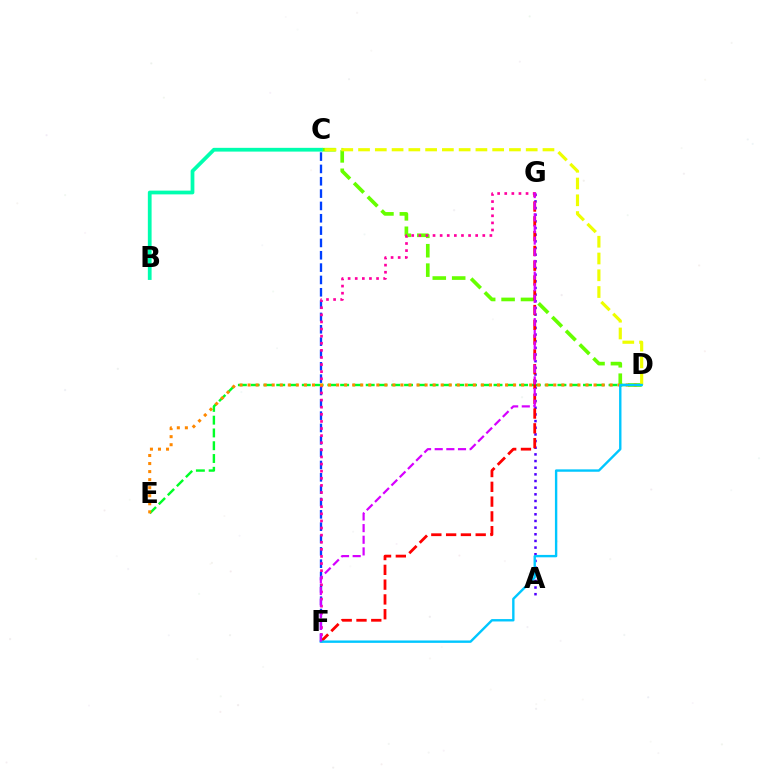{('C', 'F'): [{'color': '#003fff', 'line_style': 'dashed', 'thickness': 1.68}], ('D', 'E'): [{'color': '#00ff27', 'line_style': 'dashed', 'thickness': 1.74}, {'color': '#ff8800', 'line_style': 'dotted', 'thickness': 2.19}], ('A', 'G'): [{'color': '#4f00ff', 'line_style': 'dotted', 'thickness': 1.81}], ('C', 'D'): [{'color': '#66ff00', 'line_style': 'dashed', 'thickness': 2.64}, {'color': '#eeff00', 'line_style': 'dashed', 'thickness': 2.28}], ('B', 'C'): [{'color': '#00ffaf', 'line_style': 'solid', 'thickness': 2.7}], ('F', 'G'): [{'color': '#ff0000', 'line_style': 'dashed', 'thickness': 2.01}, {'color': '#ff00a0', 'line_style': 'dotted', 'thickness': 1.93}, {'color': '#d600ff', 'line_style': 'dashed', 'thickness': 1.58}], ('D', 'F'): [{'color': '#00c7ff', 'line_style': 'solid', 'thickness': 1.72}]}